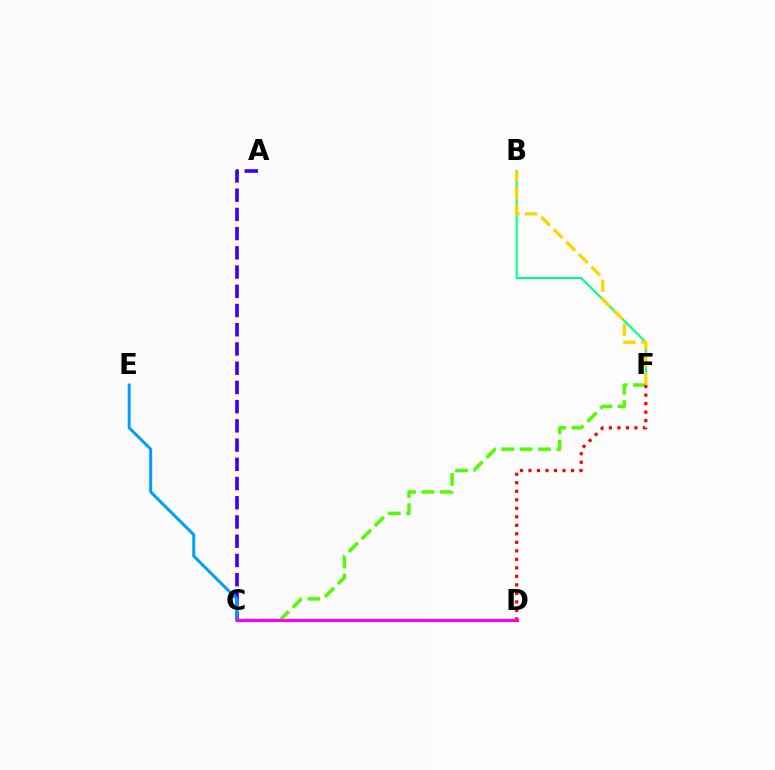{('B', 'F'): [{'color': '#00ff86', 'line_style': 'solid', 'thickness': 1.5}, {'color': '#ffd500', 'line_style': 'dashed', 'thickness': 2.4}], ('A', 'C'): [{'color': '#3700ff', 'line_style': 'dashed', 'thickness': 2.61}], ('C', 'F'): [{'color': '#4fff00', 'line_style': 'dashed', 'thickness': 2.49}], ('D', 'F'): [{'color': '#ff0000', 'line_style': 'dotted', 'thickness': 2.31}], ('C', 'E'): [{'color': '#009eff', 'line_style': 'solid', 'thickness': 2.14}], ('C', 'D'): [{'color': '#ff00ed', 'line_style': 'solid', 'thickness': 2.3}]}